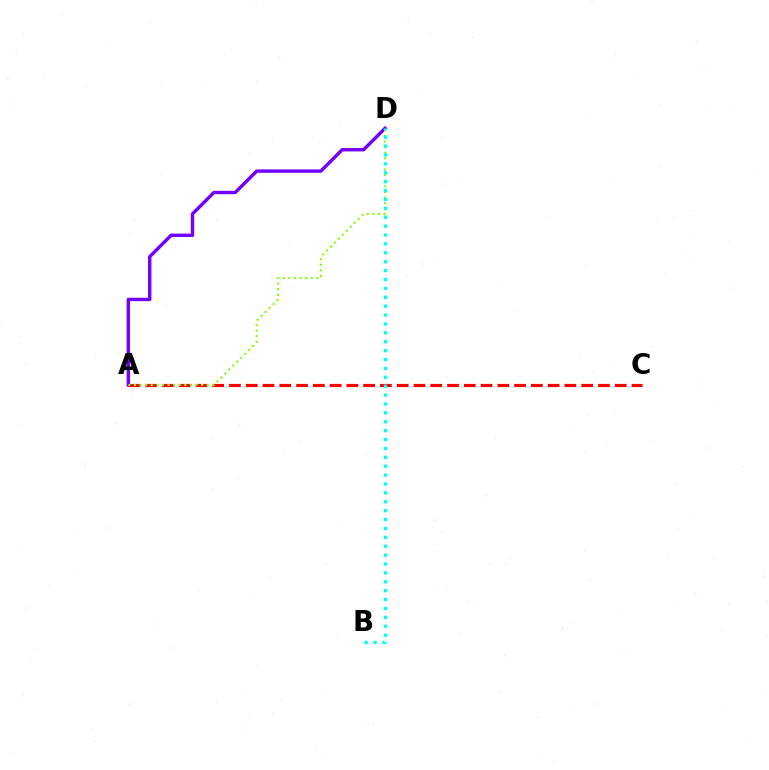{('A', 'C'): [{'color': '#ff0000', 'line_style': 'dashed', 'thickness': 2.28}], ('A', 'D'): [{'color': '#7200ff', 'line_style': 'solid', 'thickness': 2.45}, {'color': '#84ff00', 'line_style': 'dotted', 'thickness': 1.52}], ('B', 'D'): [{'color': '#00fff6', 'line_style': 'dotted', 'thickness': 2.42}]}